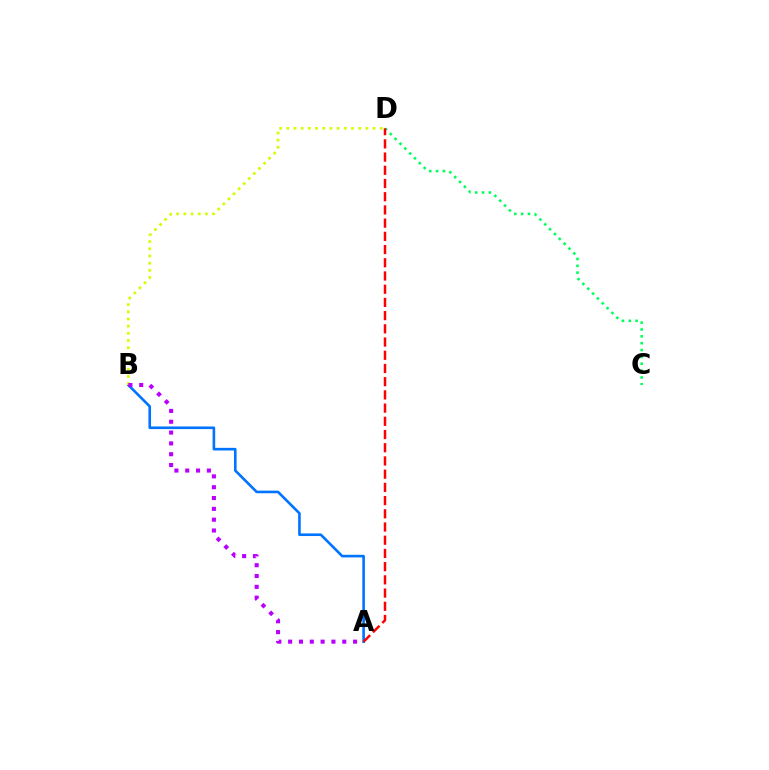{('A', 'B'): [{'color': '#0074ff', 'line_style': 'solid', 'thickness': 1.89}, {'color': '#b900ff', 'line_style': 'dotted', 'thickness': 2.94}], ('B', 'D'): [{'color': '#d1ff00', 'line_style': 'dotted', 'thickness': 1.95}], ('C', 'D'): [{'color': '#00ff5c', 'line_style': 'dotted', 'thickness': 1.86}], ('A', 'D'): [{'color': '#ff0000', 'line_style': 'dashed', 'thickness': 1.79}]}